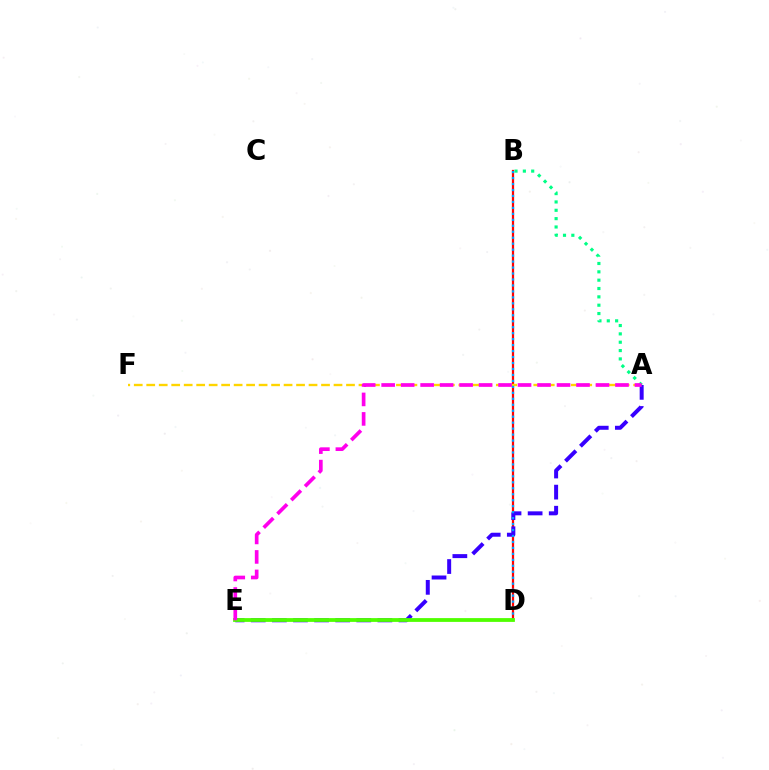{('B', 'D'): [{'color': '#ff0000', 'line_style': 'solid', 'thickness': 1.62}, {'color': '#009eff', 'line_style': 'dotted', 'thickness': 1.62}], ('A', 'F'): [{'color': '#ffd500', 'line_style': 'dashed', 'thickness': 1.7}], ('A', 'E'): [{'color': '#3700ff', 'line_style': 'dashed', 'thickness': 2.87}, {'color': '#ff00ed', 'line_style': 'dashed', 'thickness': 2.65}], ('A', 'B'): [{'color': '#00ff86', 'line_style': 'dotted', 'thickness': 2.27}], ('D', 'E'): [{'color': '#4fff00', 'line_style': 'solid', 'thickness': 2.73}]}